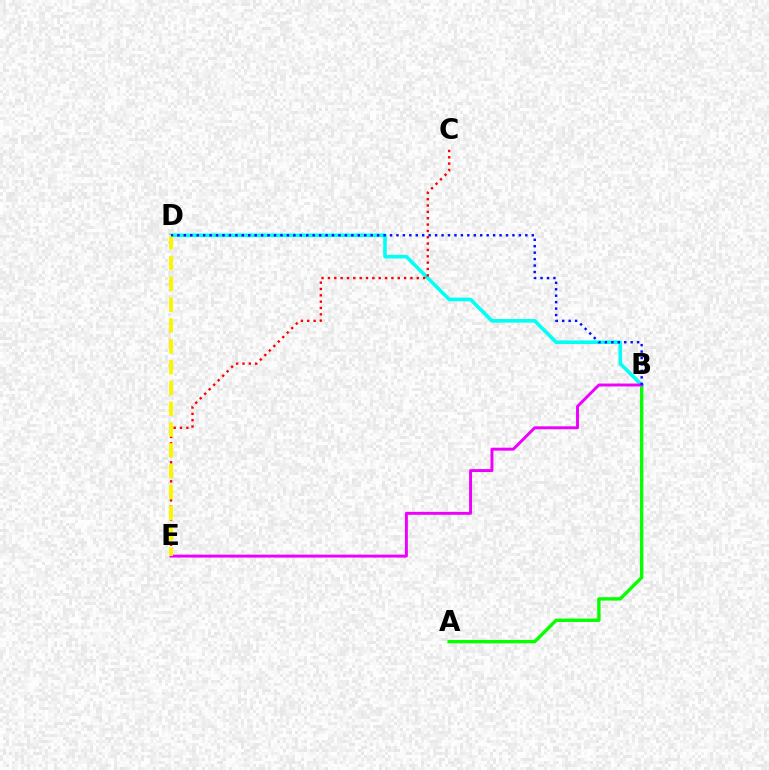{('A', 'B'): [{'color': '#08ff00', 'line_style': 'solid', 'thickness': 2.45}], ('B', 'D'): [{'color': '#00fff6', 'line_style': 'solid', 'thickness': 2.59}, {'color': '#0010ff', 'line_style': 'dotted', 'thickness': 1.75}], ('B', 'E'): [{'color': '#ee00ff', 'line_style': 'solid', 'thickness': 2.12}], ('C', 'E'): [{'color': '#ff0000', 'line_style': 'dotted', 'thickness': 1.72}], ('D', 'E'): [{'color': '#fcf500', 'line_style': 'dashed', 'thickness': 2.83}]}